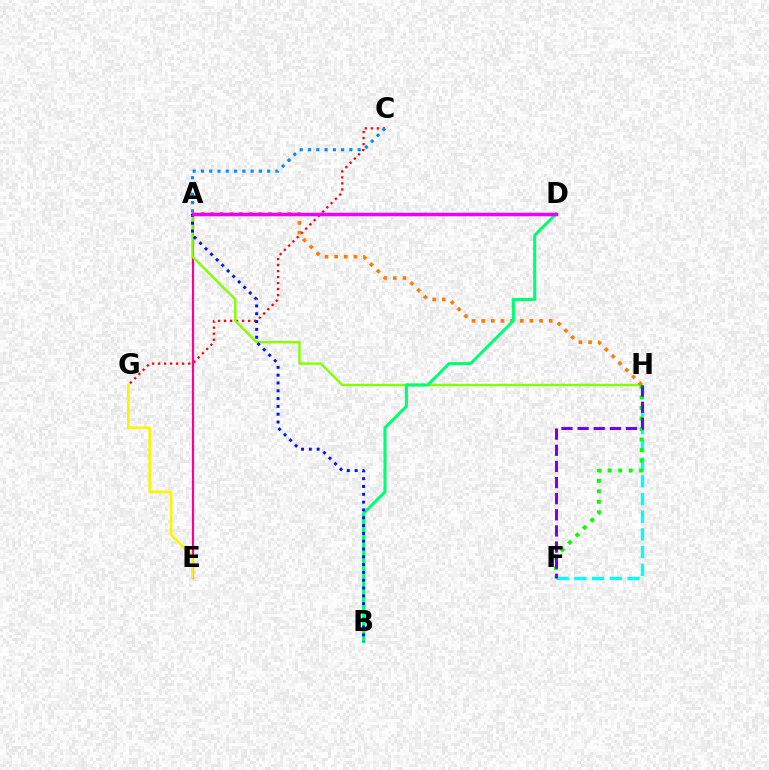{('C', 'G'): [{'color': '#ff0000', 'line_style': 'dotted', 'thickness': 1.63}], ('F', 'H'): [{'color': '#00fff6', 'line_style': 'dashed', 'thickness': 2.4}, {'color': '#08ff00', 'line_style': 'dotted', 'thickness': 2.85}, {'color': '#7200ff', 'line_style': 'dashed', 'thickness': 2.19}], ('A', 'E'): [{'color': '#ff0094', 'line_style': 'solid', 'thickness': 1.55}], ('A', 'H'): [{'color': '#84ff00', 'line_style': 'solid', 'thickness': 1.72}, {'color': '#ff7c00', 'line_style': 'dotted', 'thickness': 2.62}], ('B', 'D'): [{'color': '#00ff74', 'line_style': 'solid', 'thickness': 2.22}], ('E', 'G'): [{'color': '#fcf500', 'line_style': 'solid', 'thickness': 1.92}], ('A', 'C'): [{'color': '#008cff', 'line_style': 'dotted', 'thickness': 2.25}], ('A', 'B'): [{'color': '#0010ff', 'line_style': 'dotted', 'thickness': 2.12}], ('A', 'D'): [{'color': '#ee00ff', 'line_style': 'solid', 'thickness': 2.52}]}